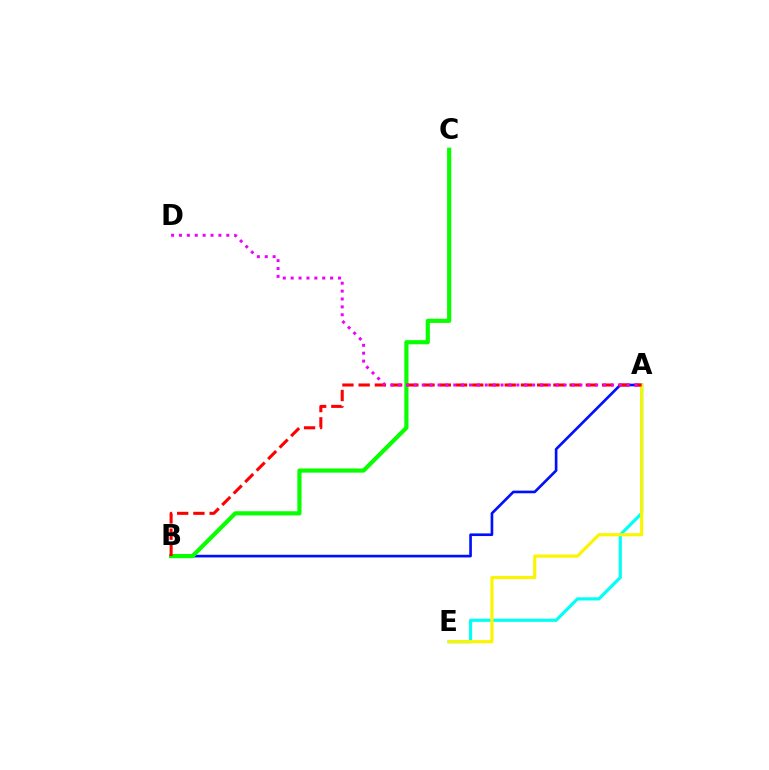{('A', 'B'): [{'color': '#0010ff', 'line_style': 'solid', 'thickness': 1.91}, {'color': '#ff0000', 'line_style': 'dashed', 'thickness': 2.2}], ('B', 'C'): [{'color': '#08ff00', 'line_style': 'solid', 'thickness': 2.99}], ('A', 'E'): [{'color': '#00fff6', 'line_style': 'solid', 'thickness': 2.27}, {'color': '#fcf500', 'line_style': 'solid', 'thickness': 2.28}], ('A', 'D'): [{'color': '#ee00ff', 'line_style': 'dotted', 'thickness': 2.14}]}